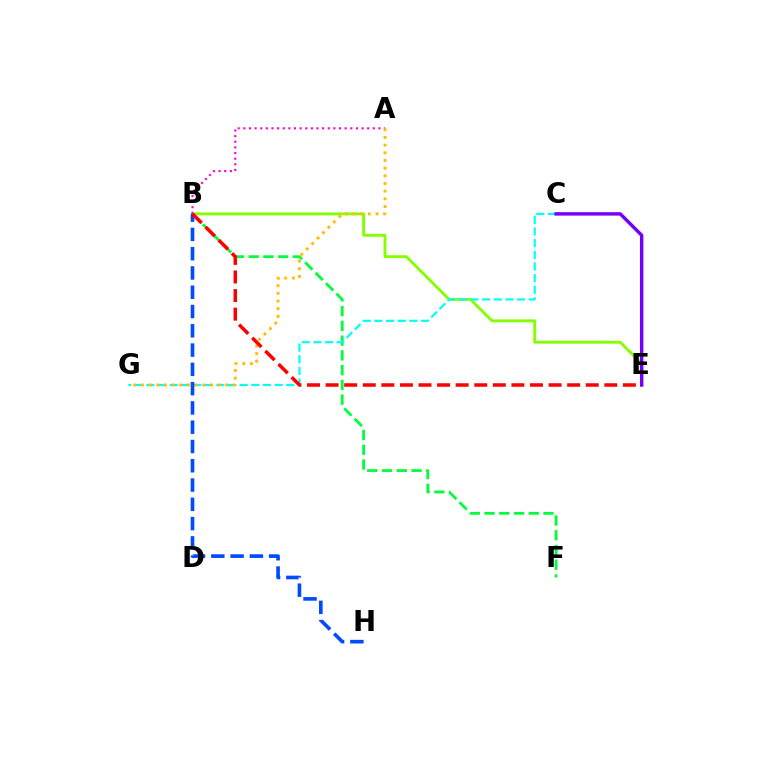{('B', 'E'): [{'color': '#84ff00', 'line_style': 'solid', 'thickness': 2.06}, {'color': '#ff0000', 'line_style': 'dashed', 'thickness': 2.52}], ('B', 'F'): [{'color': '#00ff39', 'line_style': 'dashed', 'thickness': 2.0}], ('C', 'G'): [{'color': '#00fff6', 'line_style': 'dashed', 'thickness': 1.58}], ('A', 'B'): [{'color': '#ff00cf', 'line_style': 'dotted', 'thickness': 1.53}], ('A', 'G'): [{'color': '#ffbd00', 'line_style': 'dotted', 'thickness': 2.08}], ('B', 'H'): [{'color': '#004bff', 'line_style': 'dashed', 'thickness': 2.62}], ('C', 'E'): [{'color': '#7200ff', 'line_style': 'solid', 'thickness': 2.46}]}